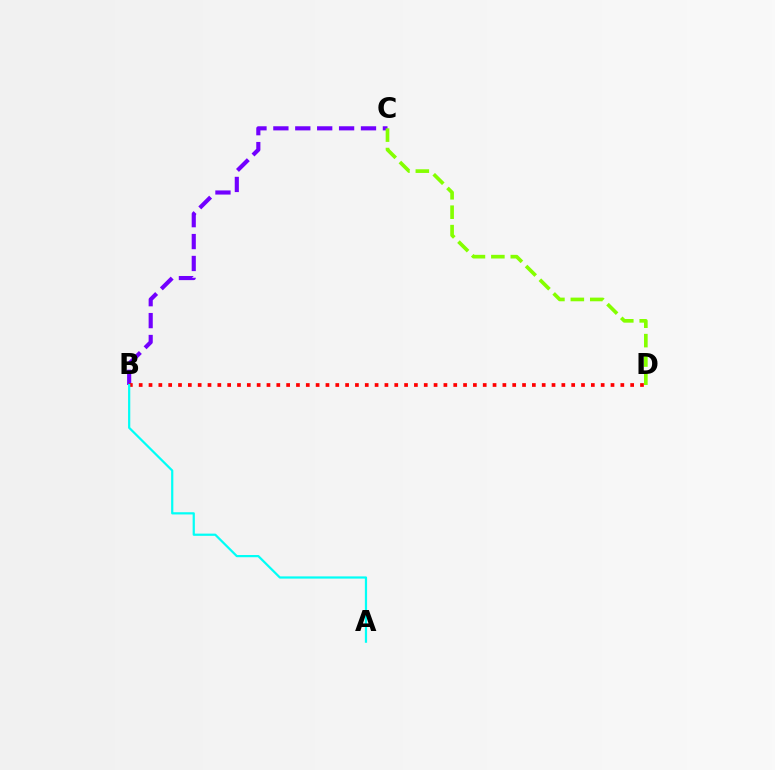{('B', 'C'): [{'color': '#7200ff', 'line_style': 'dashed', 'thickness': 2.98}], ('C', 'D'): [{'color': '#84ff00', 'line_style': 'dashed', 'thickness': 2.64}], ('B', 'D'): [{'color': '#ff0000', 'line_style': 'dotted', 'thickness': 2.67}], ('A', 'B'): [{'color': '#00fff6', 'line_style': 'solid', 'thickness': 1.6}]}